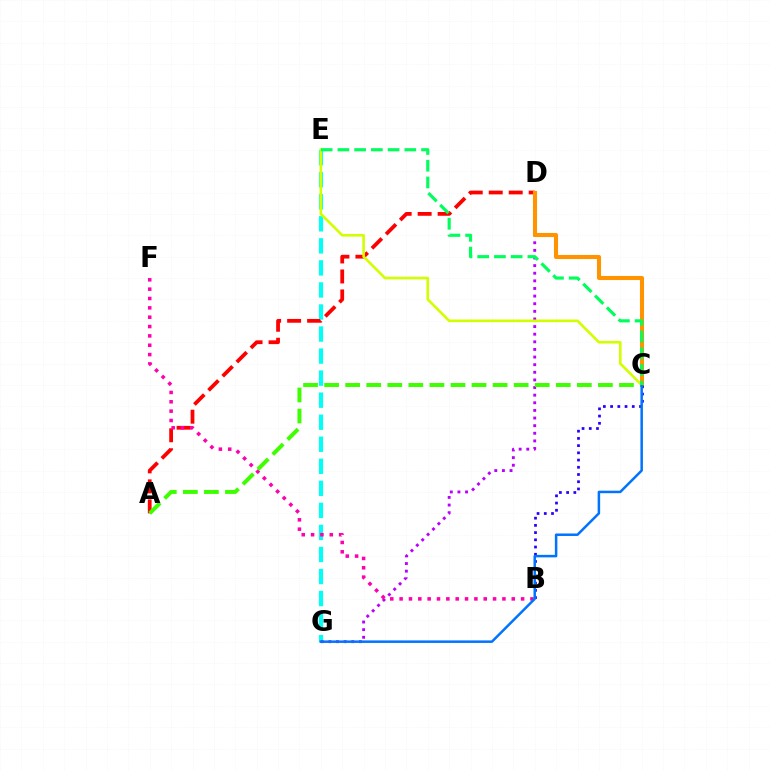{('E', 'G'): [{'color': '#00fff6', 'line_style': 'dashed', 'thickness': 2.99}], ('A', 'D'): [{'color': '#ff0000', 'line_style': 'dashed', 'thickness': 2.72}], ('D', 'G'): [{'color': '#b900ff', 'line_style': 'dotted', 'thickness': 2.07}], ('C', 'D'): [{'color': '#ff9400', 'line_style': 'solid', 'thickness': 2.94}], ('B', 'C'): [{'color': '#2500ff', 'line_style': 'dotted', 'thickness': 1.96}], ('C', 'E'): [{'color': '#d1ff00', 'line_style': 'solid', 'thickness': 1.9}, {'color': '#00ff5c', 'line_style': 'dashed', 'thickness': 2.27}], ('B', 'F'): [{'color': '#ff00ac', 'line_style': 'dotted', 'thickness': 2.54}], ('A', 'C'): [{'color': '#3dff00', 'line_style': 'dashed', 'thickness': 2.86}], ('C', 'G'): [{'color': '#0074ff', 'line_style': 'solid', 'thickness': 1.8}]}